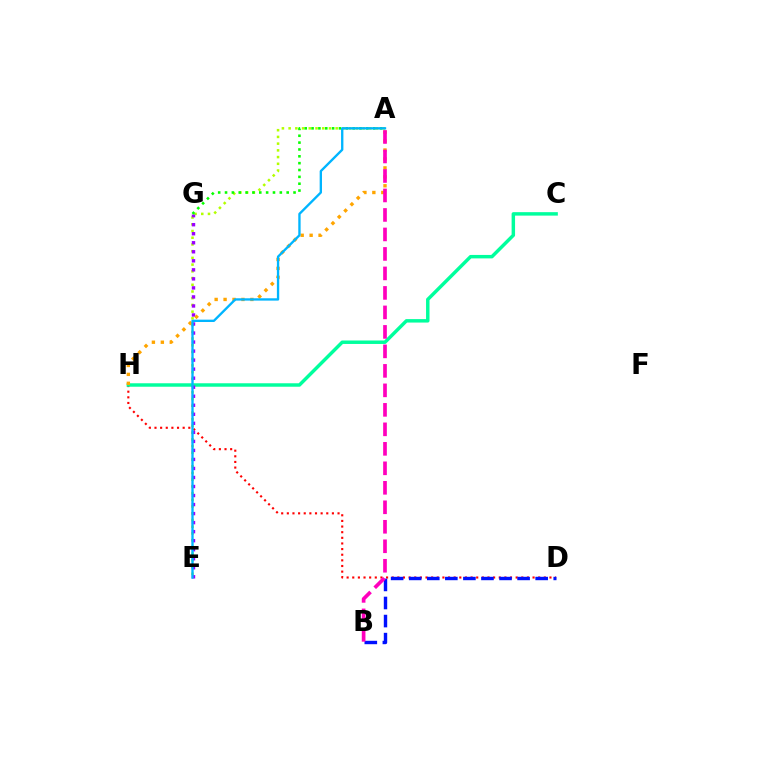{('D', 'H'): [{'color': '#ff0000', 'line_style': 'dotted', 'thickness': 1.53}], ('B', 'D'): [{'color': '#0010ff', 'line_style': 'dashed', 'thickness': 2.45}], ('A', 'E'): [{'color': '#b3ff00', 'line_style': 'dotted', 'thickness': 1.83}, {'color': '#00b5ff', 'line_style': 'solid', 'thickness': 1.69}], ('C', 'H'): [{'color': '#00ff9d', 'line_style': 'solid', 'thickness': 2.49}], ('E', 'G'): [{'color': '#9b00ff', 'line_style': 'dotted', 'thickness': 2.45}], ('A', 'H'): [{'color': '#ffa500', 'line_style': 'dotted', 'thickness': 2.43}], ('A', 'G'): [{'color': '#08ff00', 'line_style': 'dotted', 'thickness': 1.86}], ('A', 'B'): [{'color': '#ff00bd', 'line_style': 'dashed', 'thickness': 2.65}]}